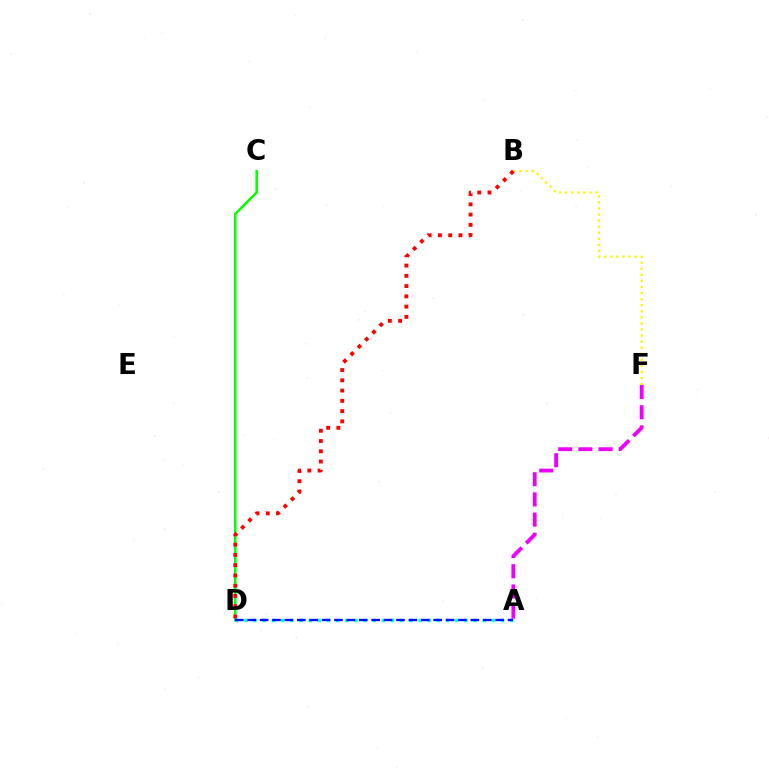{('B', 'F'): [{'color': '#fcf500', 'line_style': 'dotted', 'thickness': 1.65}], ('C', 'D'): [{'color': '#08ff00', 'line_style': 'solid', 'thickness': 1.82}], ('B', 'D'): [{'color': '#ff0000', 'line_style': 'dotted', 'thickness': 2.79}], ('A', 'D'): [{'color': '#00fff6', 'line_style': 'dotted', 'thickness': 2.49}, {'color': '#0010ff', 'line_style': 'dashed', 'thickness': 1.68}], ('A', 'F'): [{'color': '#ee00ff', 'line_style': 'dashed', 'thickness': 2.74}]}